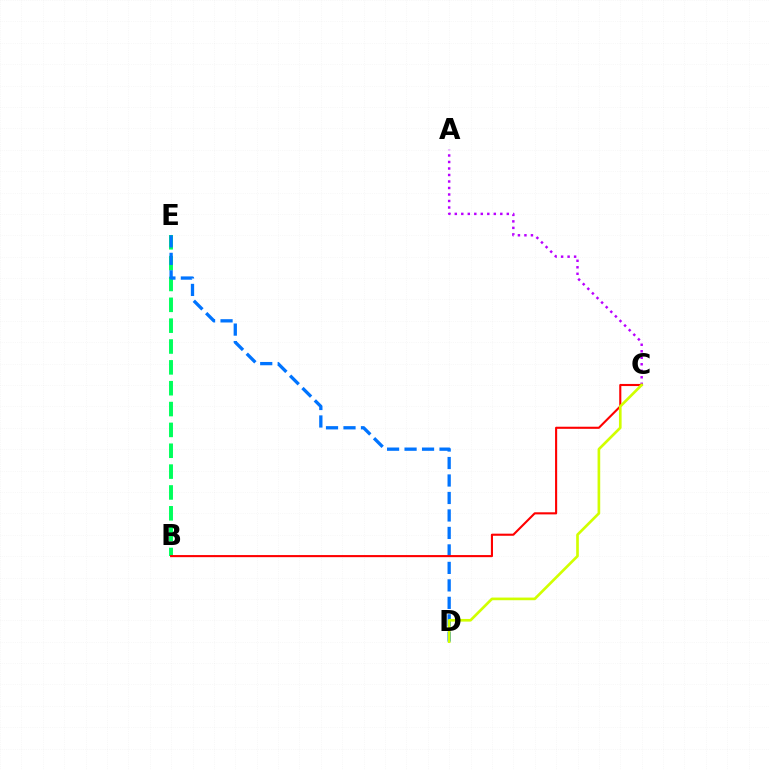{('B', 'E'): [{'color': '#00ff5c', 'line_style': 'dashed', 'thickness': 2.83}], ('A', 'C'): [{'color': '#b900ff', 'line_style': 'dotted', 'thickness': 1.77}], ('D', 'E'): [{'color': '#0074ff', 'line_style': 'dashed', 'thickness': 2.37}], ('B', 'C'): [{'color': '#ff0000', 'line_style': 'solid', 'thickness': 1.52}], ('C', 'D'): [{'color': '#d1ff00', 'line_style': 'solid', 'thickness': 1.92}]}